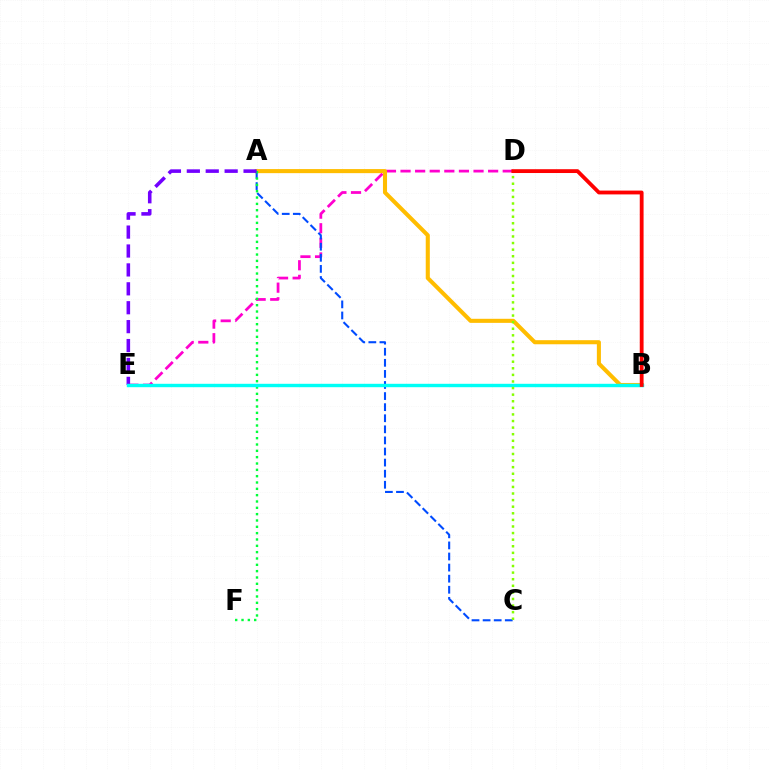{('D', 'E'): [{'color': '#ff00cf', 'line_style': 'dashed', 'thickness': 1.98}], ('A', 'B'): [{'color': '#ffbd00', 'line_style': 'solid', 'thickness': 2.93}], ('A', 'C'): [{'color': '#004bff', 'line_style': 'dashed', 'thickness': 1.51}], ('A', 'F'): [{'color': '#00ff39', 'line_style': 'dotted', 'thickness': 1.72}], ('A', 'E'): [{'color': '#7200ff', 'line_style': 'dashed', 'thickness': 2.57}], ('B', 'E'): [{'color': '#00fff6', 'line_style': 'solid', 'thickness': 2.45}], ('C', 'D'): [{'color': '#84ff00', 'line_style': 'dotted', 'thickness': 1.79}], ('B', 'D'): [{'color': '#ff0000', 'line_style': 'solid', 'thickness': 2.75}]}